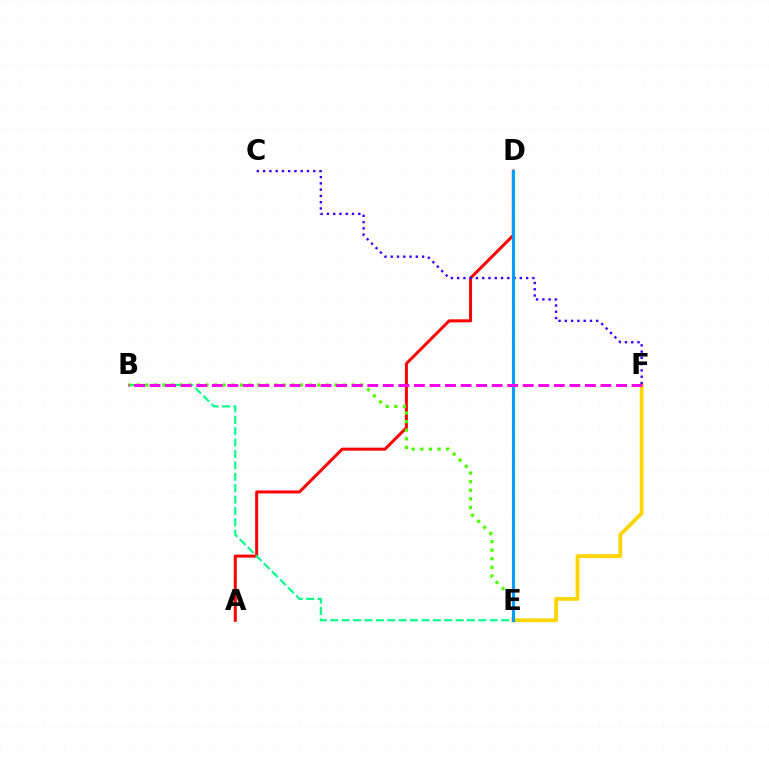{('A', 'D'): [{'color': '#ff0000', 'line_style': 'solid', 'thickness': 2.16}], ('E', 'F'): [{'color': '#ffd500', 'line_style': 'solid', 'thickness': 2.73}], ('B', 'E'): [{'color': '#00ff86', 'line_style': 'dashed', 'thickness': 1.55}, {'color': '#4fff00', 'line_style': 'dotted', 'thickness': 2.33}], ('C', 'F'): [{'color': '#3700ff', 'line_style': 'dotted', 'thickness': 1.7}], ('D', 'E'): [{'color': '#009eff', 'line_style': 'solid', 'thickness': 2.22}], ('B', 'F'): [{'color': '#ff00ed', 'line_style': 'dashed', 'thickness': 2.11}]}